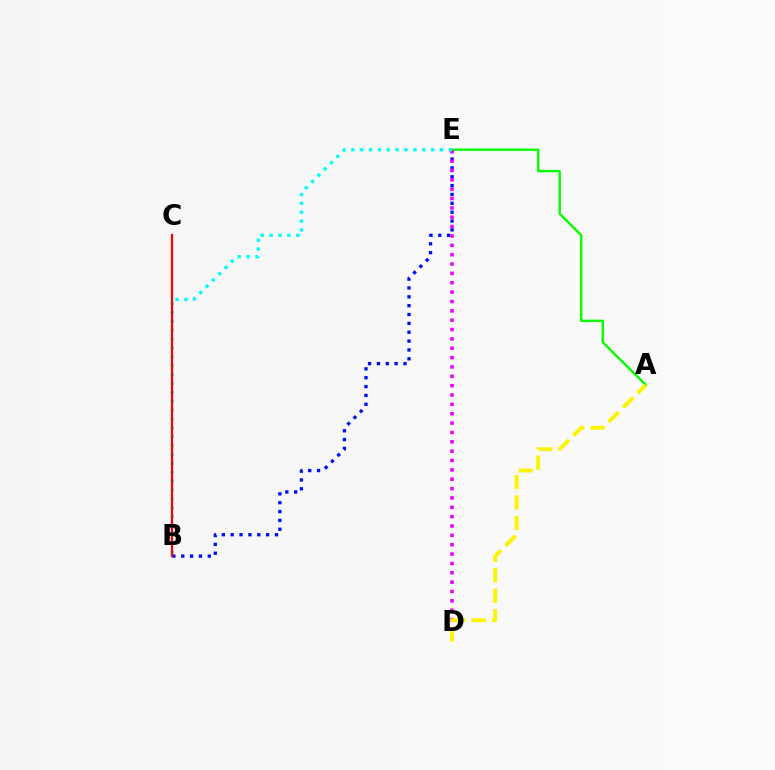{('B', 'E'): [{'color': '#0010ff', 'line_style': 'dotted', 'thickness': 2.41}, {'color': '#00fff6', 'line_style': 'dotted', 'thickness': 2.41}], ('A', 'E'): [{'color': '#08ff00', 'line_style': 'solid', 'thickness': 1.72}], ('D', 'E'): [{'color': '#ee00ff', 'line_style': 'dotted', 'thickness': 2.54}], ('A', 'D'): [{'color': '#fcf500', 'line_style': 'dashed', 'thickness': 2.78}], ('B', 'C'): [{'color': '#ff0000', 'line_style': 'solid', 'thickness': 1.62}]}